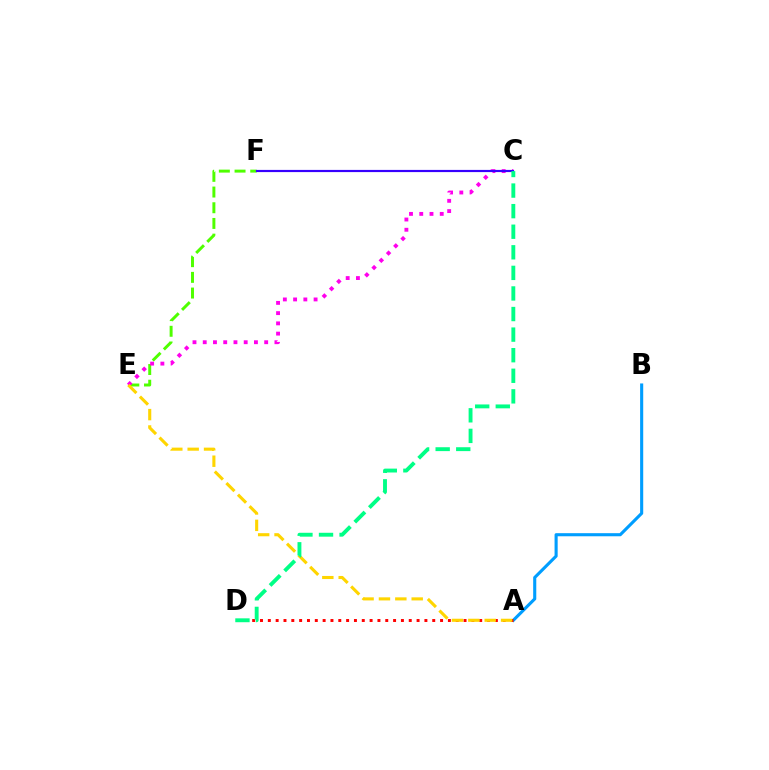{('E', 'F'): [{'color': '#4fff00', 'line_style': 'dashed', 'thickness': 2.13}], ('C', 'E'): [{'color': '#ff00ed', 'line_style': 'dotted', 'thickness': 2.78}], ('A', 'B'): [{'color': '#009eff', 'line_style': 'solid', 'thickness': 2.23}], ('A', 'D'): [{'color': '#ff0000', 'line_style': 'dotted', 'thickness': 2.13}], ('A', 'E'): [{'color': '#ffd500', 'line_style': 'dashed', 'thickness': 2.22}], ('C', 'F'): [{'color': '#3700ff', 'line_style': 'solid', 'thickness': 1.57}], ('C', 'D'): [{'color': '#00ff86', 'line_style': 'dashed', 'thickness': 2.8}]}